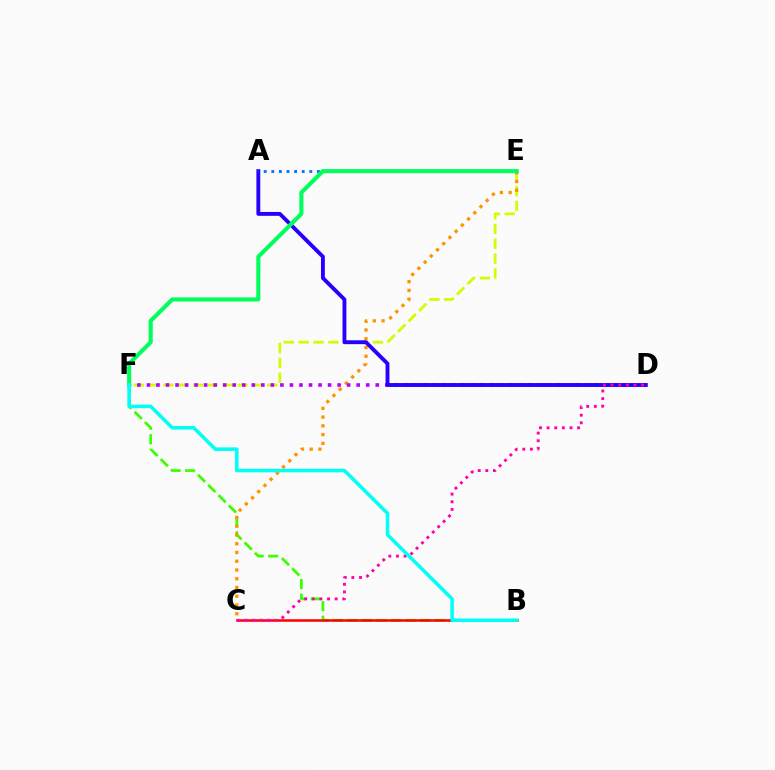{('E', 'F'): [{'color': '#d1ff00', 'line_style': 'dashed', 'thickness': 2.02}, {'color': '#00ff5c', 'line_style': 'solid', 'thickness': 2.94}], ('B', 'F'): [{'color': '#3dff00', 'line_style': 'dashed', 'thickness': 1.98}, {'color': '#00fff6', 'line_style': 'solid', 'thickness': 2.53}], ('C', 'E'): [{'color': '#ff9400', 'line_style': 'dotted', 'thickness': 2.38}], ('D', 'F'): [{'color': '#b900ff', 'line_style': 'dotted', 'thickness': 2.59}], ('A', 'D'): [{'color': '#2500ff', 'line_style': 'solid', 'thickness': 2.78}], ('A', 'E'): [{'color': '#0074ff', 'line_style': 'dotted', 'thickness': 2.07}], ('B', 'C'): [{'color': '#ff0000', 'line_style': 'solid', 'thickness': 1.82}], ('C', 'D'): [{'color': '#ff00ac', 'line_style': 'dotted', 'thickness': 2.07}]}